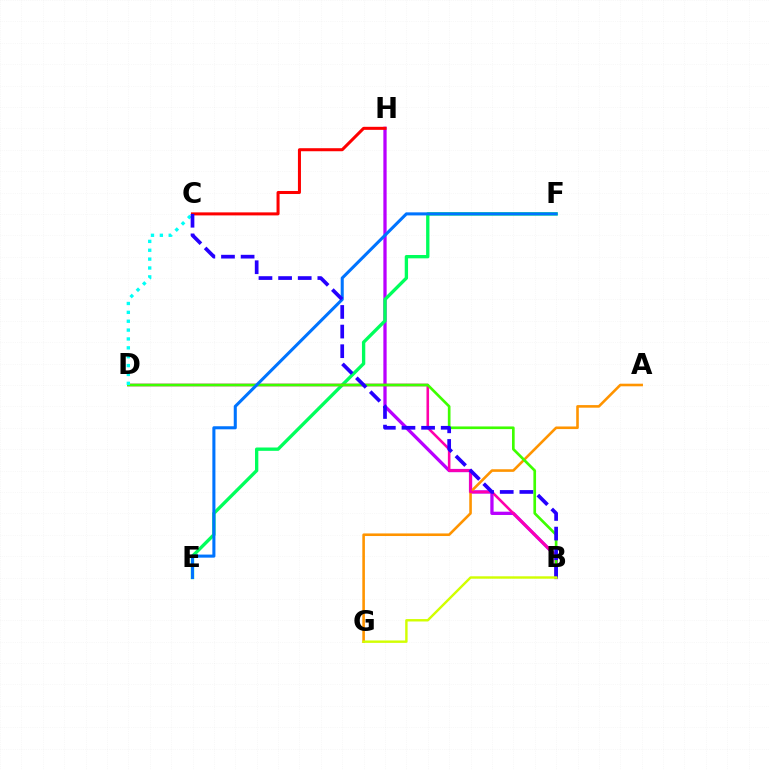{('B', 'H'): [{'color': '#b900ff', 'line_style': 'solid', 'thickness': 2.36}], ('E', 'F'): [{'color': '#00ff5c', 'line_style': 'solid', 'thickness': 2.4}, {'color': '#0074ff', 'line_style': 'solid', 'thickness': 2.21}], ('A', 'G'): [{'color': '#ff9400', 'line_style': 'solid', 'thickness': 1.87}], ('B', 'D'): [{'color': '#ff00ac', 'line_style': 'solid', 'thickness': 1.86}, {'color': '#3dff00', 'line_style': 'solid', 'thickness': 1.92}], ('C', 'D'): [{'color': '#00fff6', 'line_style': 'dotted', 'thickness': 2.41}], ('C', 'H'): [{'color': '#ff0000', 'line_style': 'solid', 'thickness': 2.18}], ('B', 'C'): [{'color': '#2500ff', 'line_style': 'dashed', 'thickness': 2.67}], ('B', 'G'): [{'color': '#d1ff00', 'line_style': 'solid', 'thickness': 1.73}]}